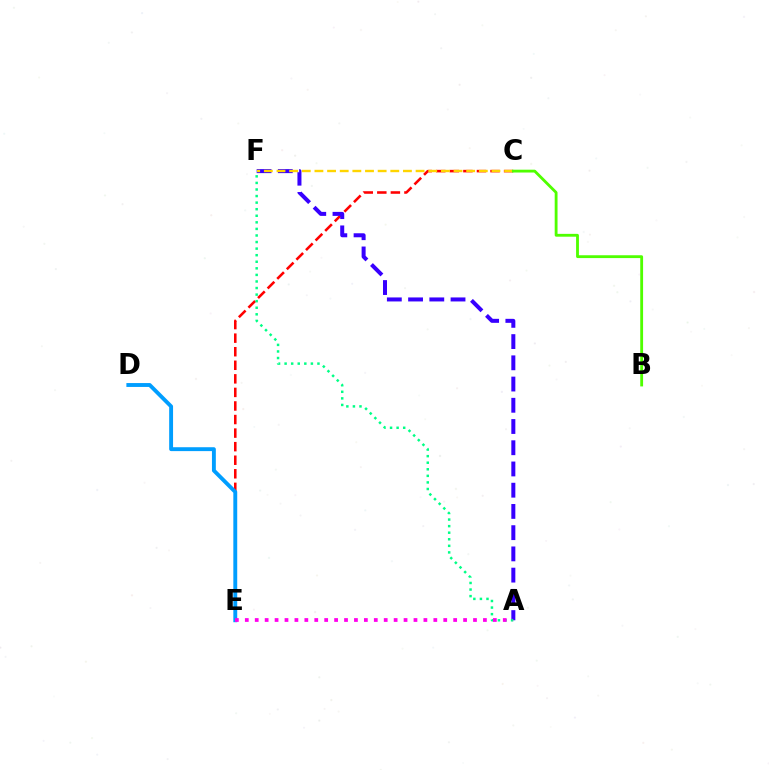{('C', 'E'): [{'color': '#ff0000', 'line_style': 'dashed', 'thickness': 1.84}], ('A', 'F'): [{'color': '#3700ff', 'line_style': 'dashed', 'thickness': 2.88}, {'color': '#00ff86', 'line_style': 'dotted', 'thickness': 1.79}], ('C', 'F'): [{'color': '#ffd500', 'line_style': 'dashed', 'thickness': 1.72}], ('D', 'E'): [{'color': '#009eff', 'line_style': 'solid', 'thickness': 2.8}], ('B', 'C'): [{'color': '#4fff00', 'line_style': 'solid', 'thickness': 2.04}], ('A', 'E'): [{'color': '#ff00ed', 'line_style': 'dotted', 'thickness': 2.7}]}